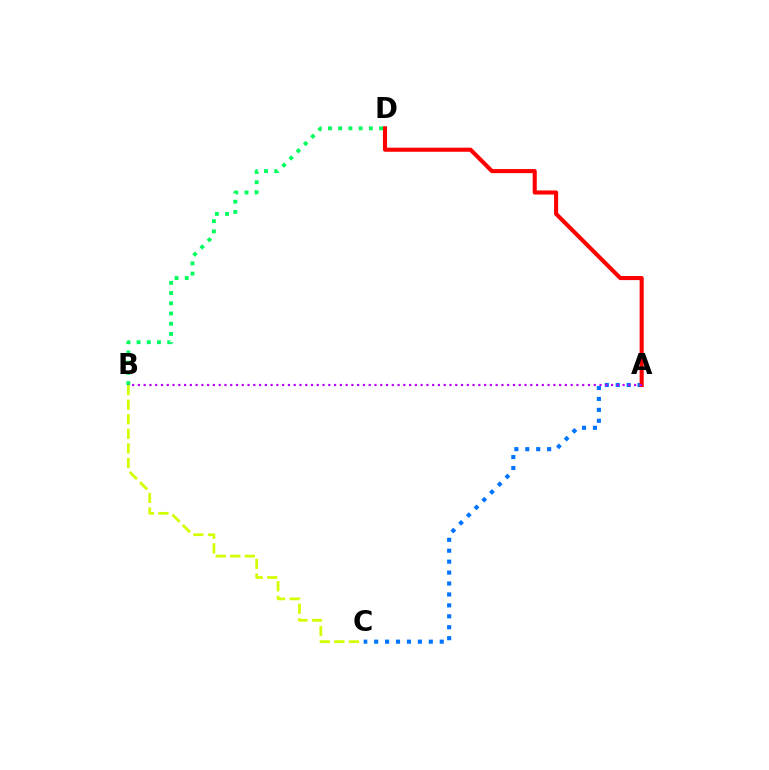{('B', 'D'): [{'color': '#00ff5c', 'line_style': 'dotted', 'thickness': 2.78}], ('A', 'C'): [{'color': '#0074ff', 'line_style': 'dotted', 'thickness': 2.97}], ('A', 'D'): [{'color': '#ff0000', 'line_style': 'solid', 'thickness': 2.94}], ('A', 'B'): [{'color': '#b900ff', 'line_style': 'dotted', 'thickness': 1.57}], ('B', 'C'): [{'color': '#d1ff00', 'line_style': 'dashed', 'thickness': 1.98}]}